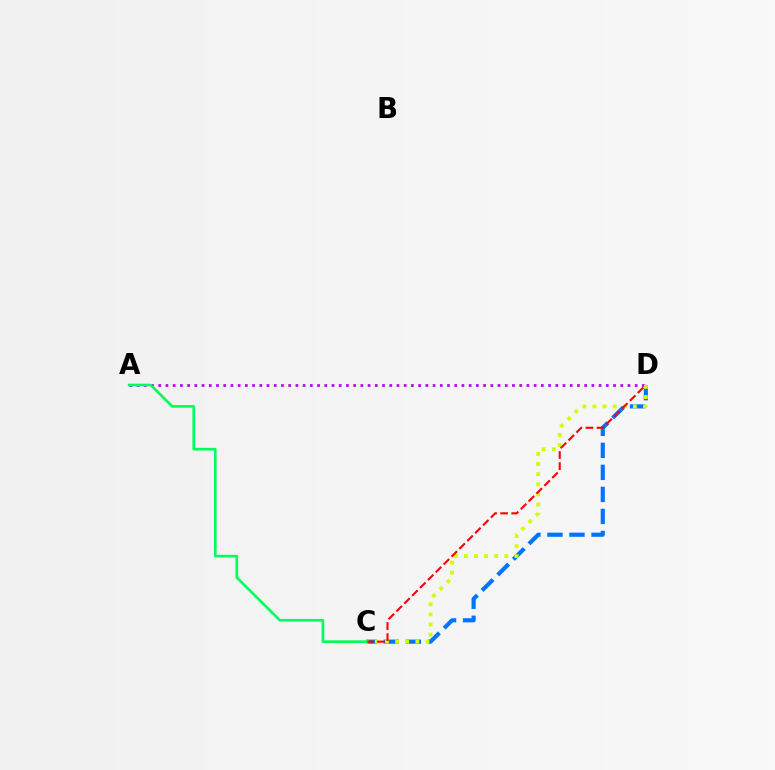{('A', 'D'): [{'color': '#b900ff', 'line_style': 'dotted', 'thickness': 1.96}], ('C', 'D'): [{'color': '#0074ff', 'line_style': 'dashed', 'thickness': 2.99}, {'color': '#d1ff00', 'line_style': 'dotted', 'thickness': 2.75}, {'color': '#ff0000', 'line_style': 'dashed', 'thickness': 1.51}], ('A', 'C'): [{'color': '#00ff5c', 'line_style': 'solid', 'thickness': 1.92}]}